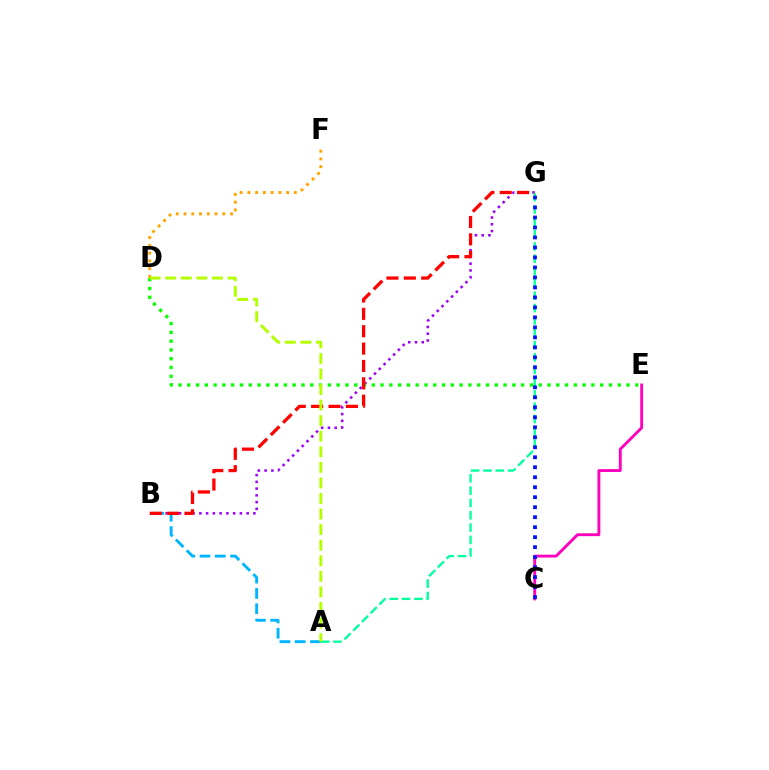{('B', 'G'): [{'color': '#9b00ff', 'line_style': 'dotted', 'thickness': 1.83}, {'color': '#ff0000', 'line_style': 'dashed', 'thickness': 2.36}], ('D', 'F'): [{'color': '#ffa500', 'line_style': 'dotted', 'thickness': 2.11}], ('C', 'E'): [{'color': '#ff00bd', 'line_style': 'solid', 'thickness': 2.07}], ('A', 'G'): [{'color': '#00ff9d', 'line_style': 'dashed', 'thickness': 1.67}], ('A', 'B'): [{'color': '#00b5ff', 'line_style': 'dashed', 'thickness': 2.08}], ('D', 'E'): [{'color': '#08ff00', 'line_style': 'dotted', 'thickness': 2.39}], ('C', 'G'): [{'color': '#0010ff', 'line_style': 'dotted', 'thickness': 2.71}], ('A', 'D'): [{'color': '#b3ff00', 'line_style': 'dashed', 'thickness': 2.11}]}